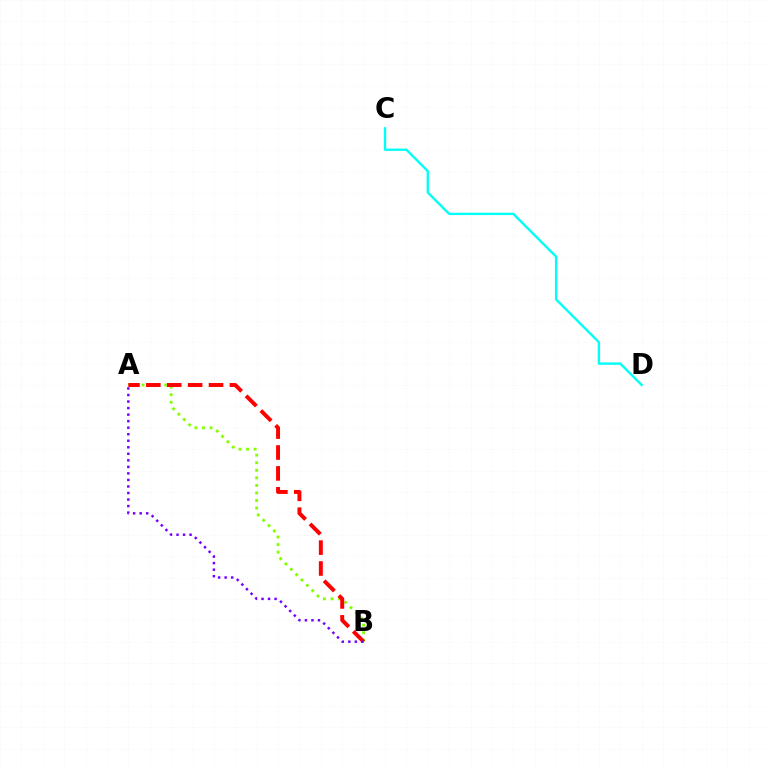{('A', 'B'): [{'color': '#84ff00', 'line_style': 'dotted', 'thickness': 2.05}, {'color': '#ff0000', 'line_style': 'dashed', 'thickness': 2.84}, {'color': '#7200ff', 'line_style': 'dotted', 'thickness': 1.77}], ('C', 'D'): [{'color': '#00fff6', 'line_style': 'solid', 'thickness': 1.7}]}